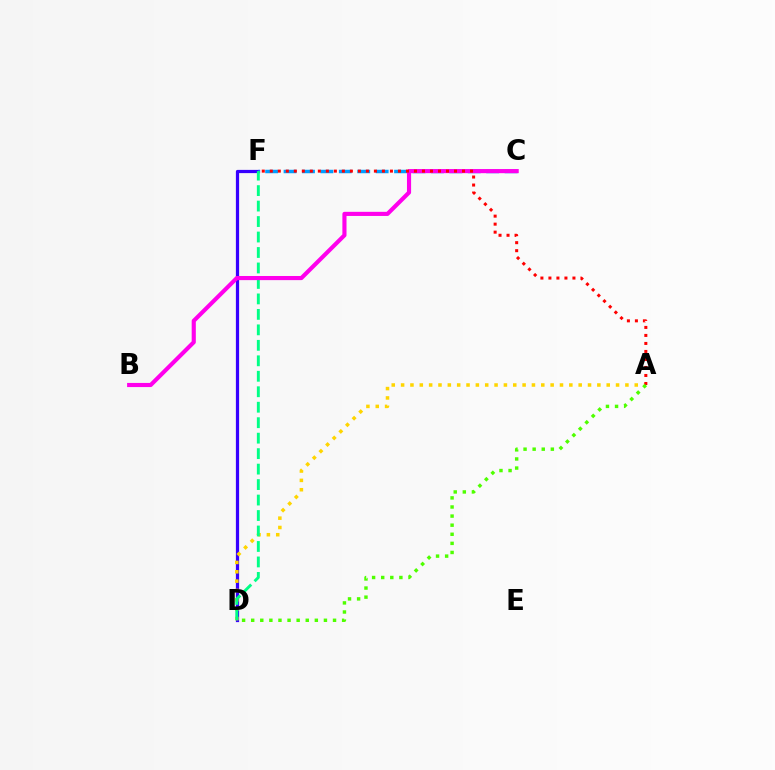{('D', 'F'): [{'color': '#3700ff', 'line_style': 'solid', 'thickness': 2.33}, {'color': '#00ff86', 'line_style': 'dashed', 'thickness': 2.1}], ('C', 'F'): [{'color': '#009eff', 'line_style': 'dashed', 'thickness': 2.5}], ('A', 'D'): [{'color': '#ffd500', 'line_style': 'dotted', 'thickness': 2.54}, {'color': '#4fff00', 'line_style': 'dotted', 'thickness': 2.47}], ('B', 'C'): [{'color': '#ff00ed', 'line_style': 'solid', 'thickness': 2.97}], ('A', 'F'): [{'color': '#ff0000', 'line_style': 'dotted', 'thickness': 2.18}]}